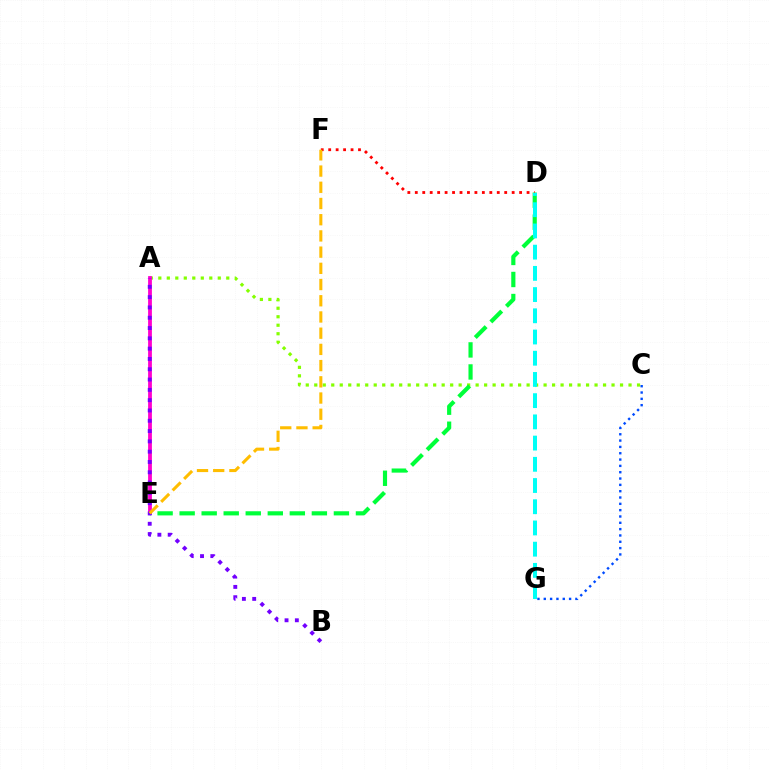{('C', 'G'): [{'color': '#004bff', 'line_style': 'dotted', 'thickness': 1.72}], ('A', 'C'): [{'color': '#84ff00', 'line_style': 'dotted', 'thickness': 2.31}], ('D', 'E'): [{'color': '#00ff39', 'line_style': 'dashed', 'thickness': 2.99}], ('D', 'F'): [{'color': '#ff0000', 'line_style': 'dotted', 'thickness': 2.02}], ('A', 'E'): [{'color': '#ff00cf', 'line_style': 'solid', 'thickness': 2.74}], ('A', 'B'): [{'color': '#7200ff', 'line_style': 'dotted', 'thickness': 2.8}], ('E', 'F'): [{'color': '#ffbd00', 'line_style': 'dashed', 'thickness': 2.2}], ('D', 'G'): [{'color': '#00fff6', 'line_style': 'dashed', 'thickness': 2.88}]}